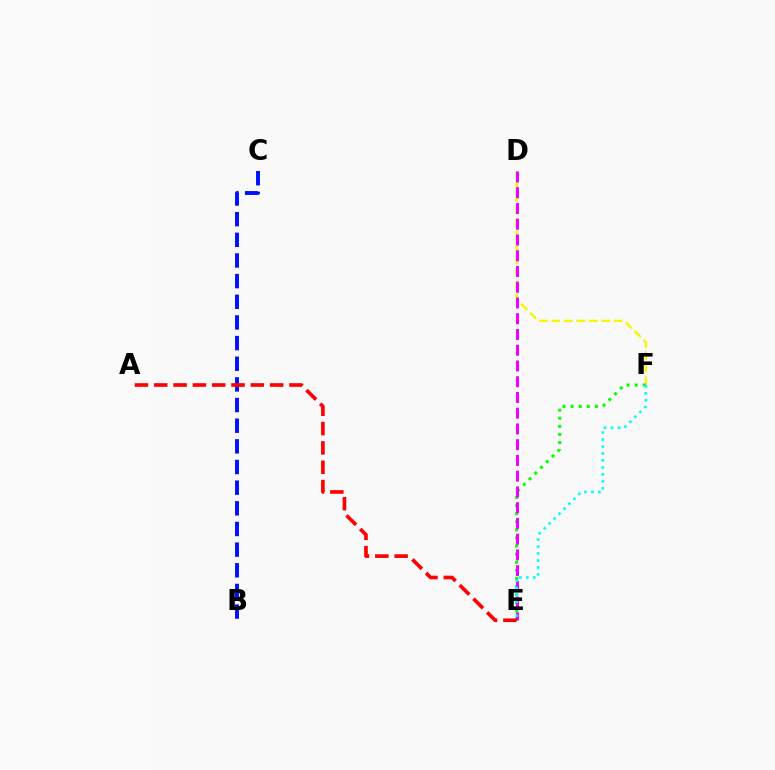{('D', 'F'): [{'color': '#fcf500', 'line_style': 'dashed', 'thickness': 1.7}], ('B', 'C'): [{'color': '#0010ff', 'line_style': 'dashed', 'thickness': 2.81}], ('E', 'F'): [{'color': '#08ff00', 'line_style': 'dotted', 'thickness': 2.2}, {'color': '#00fff6', 'line_style': 'dotted', 'thickness': 1.89}], ('D', 'E'): [{'color': '#ee00ff', 'line_style': 'dashed', 'thickness': 2.14}], ('A', 'E'): [{'color': '#ff0000', 'line_style': 'dashed', 'thickness': 2.62}]}